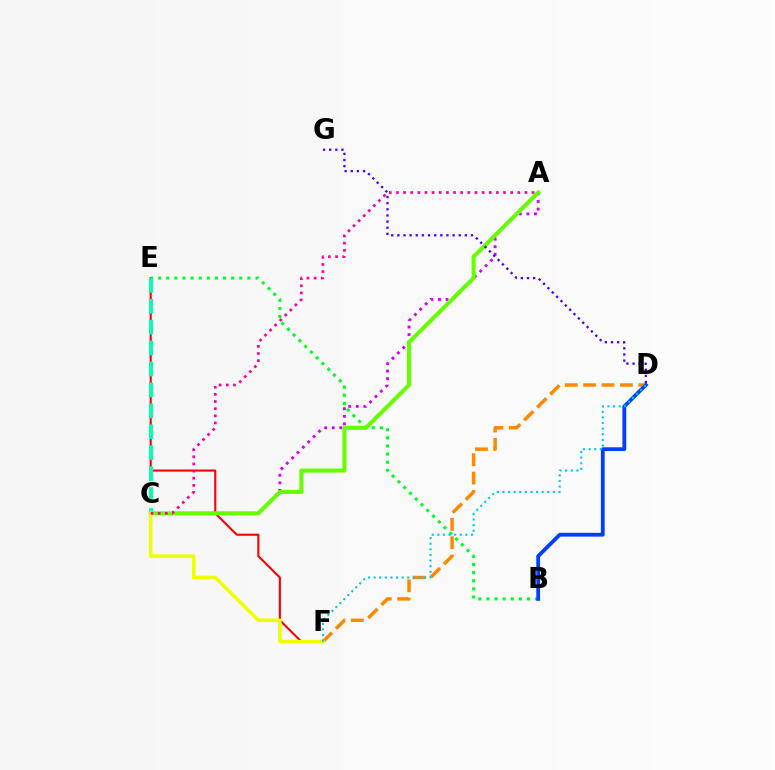{('E', 'F'): [{'color': '#ff0000', 'line_style': 'solid', 'thickness': 1.51}], ('A', 'C'): [{'color': '#d600ff', 'line_style': 'dotted', 'thickness': 2.06}, {'color': '#66ff00', 'line_style': 'solid', 'thickness': 2.91}, {'color': '#ff00a0', 'line_style': 'dotted', 'thickness': 1.94}], ('B', 'E'): [{'color': '#00ff27', 'line_style': 'dotted', 'thickness': 2.21}], ('C', 'E'): [{'color': '#00ffaf', 'line_style': 'dashed', 'thickness': 2.84}], ('D', 'F'): [{'color': '#ff8800', 'line_style': 'dashed', 'thickness': 2.5}, {'color': '#00c7ff', 'line_style': 'dotted', 'thickness': 1.52}], ('C', 'F'): [{'color': '#eeff00', 'line_style': 'solid', 'thickness': 2.56}], ('B', 'D'): [{'color': '#003fff', 'line_style': 'solid', 'thickness': 2.73}], ('D', 'G'): [{'color': '#4f00ff', 'line_style': 'dotted', 'thickness': 1.67}]}